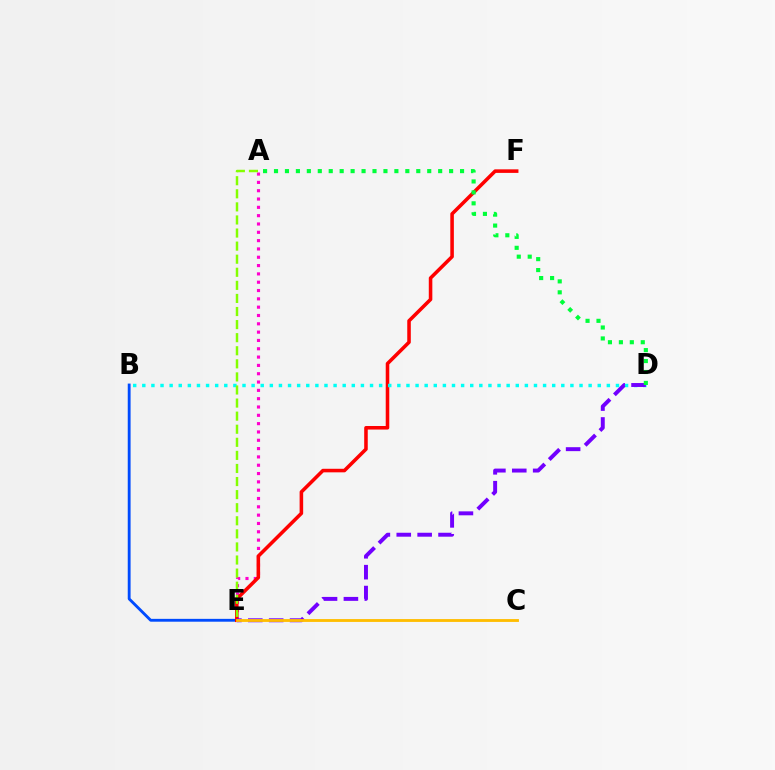{('A', 'E'): [{'color': '#ff00cf', 'line_style': 'dotted', 'thickness': 2.26}, {'color': '#84ff00', 'line_style': 'dashed', 'thickness': 1.78}], ('B', 'E'): [{'color': '#004bff', 'line_style': 'solid', 'thickness': 2.05}], ('E', 'F'): [{'color': '#ff0000', 'line_style': 'solid', 'thickness': 2.56}], ('B', 'D'): [{'color': '#00fff6', 'line_style': 'dotted', 'thickness': 2.47}], ('D', 'E'): [{'color': '#7200ff', 'line_style': 'dashed', 'thickness': 2.84}], ('C', 'E'): [{'color': '#ffbd00', 'line_style': 'solid', 'thickness': 2.05}], ('A', 'D'): [{'color': '#00ff39', 'line_style': 'dotted', 'thickness': 2.97}]}